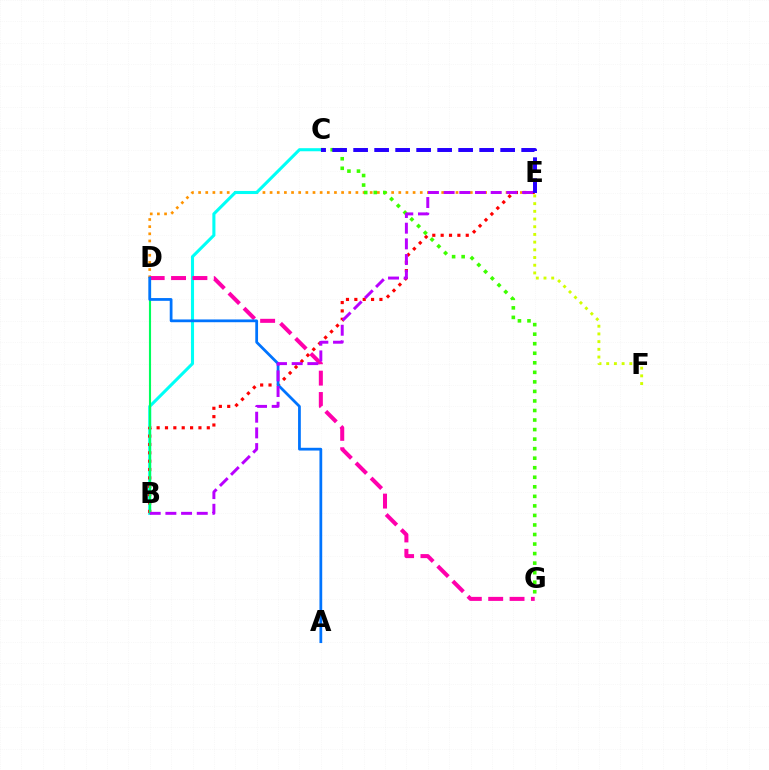{('D', 'E'): [{'color': '#ff9400', 'line_style': 'dotted', 'thickness': 1.94}], ('B', 'C'): [{'color': '#00fff6', 'line_style': 'solid', 'thickness': 2.21}], ('B', 'E'): [{'color': '#ff0000', 'line_style': 'dotted', 'thickness': 2.27}, {'color': '#b900ff', 'line_style': 'dashed', 'thickness': 2.13}], ('D', 'G'): [{'color': '#ff00ac', 'line_style': 'dashed', 'thickness': 2.9}], ('B', 'D'): [{'color': '#00ff5c', 'line_style': 'solid', 'thickness': 1.53}], ('C', 'G'): [{'color': '#3dff00', 'line_style': 'dotted', 'thickness': 2.59}], ('A', 'D'): [{'color': '#0074ff', 'line_style': 'solid', 'thickness': 1.99}], ('C', 'E'): [{'color': '#2500ff', 'line_style': 'dashed', 'thickness': 2.85}], ('E', 'F'): [{'color': '#d1ff00', 'line_style': 'dotted', 'thickness': 2.09}]}